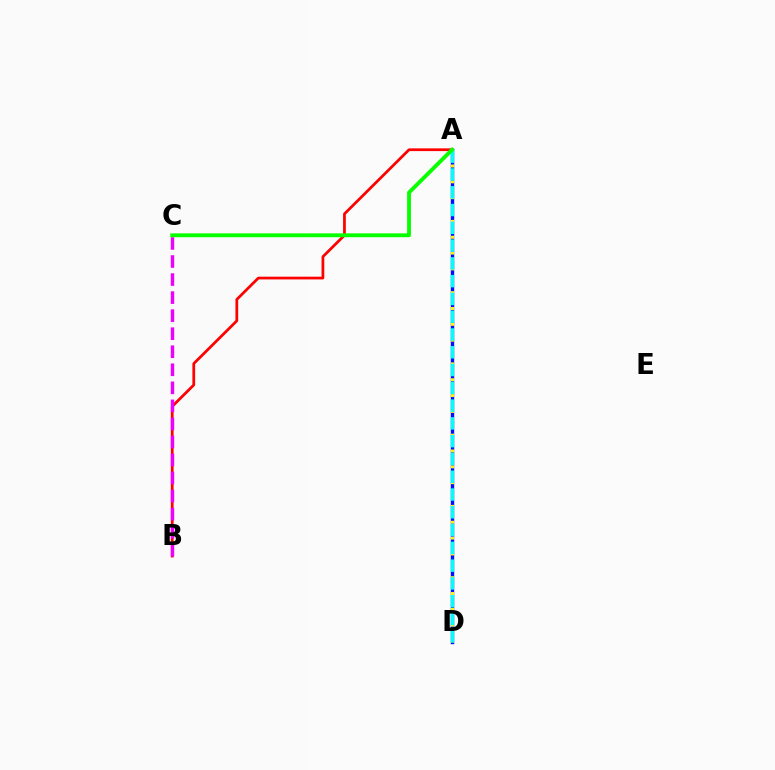{('A', 'D'): [{'color': '#0010ff', 'line_style': 'solid', 'thickness': 2.44}, {'color': '#fcf500', 'line_style': 'dotted', 'thickness': 2.15}, {'color': '#00fff6', 'line_style': 'dashed', 'thickness': 2.42}], ('A', 'B'): [{'color': '#ff0000', 'line_style': 'solid', 'thickness': 1.97}], ('B', 'C'): [{'color': '#ee00ff', 'line_style': 'dashed', 'thickness': 2.45}], ('A', 'C'): [{'color': '#08ff00', 'line_style': 'solid', 'thickness': 2.78}]}